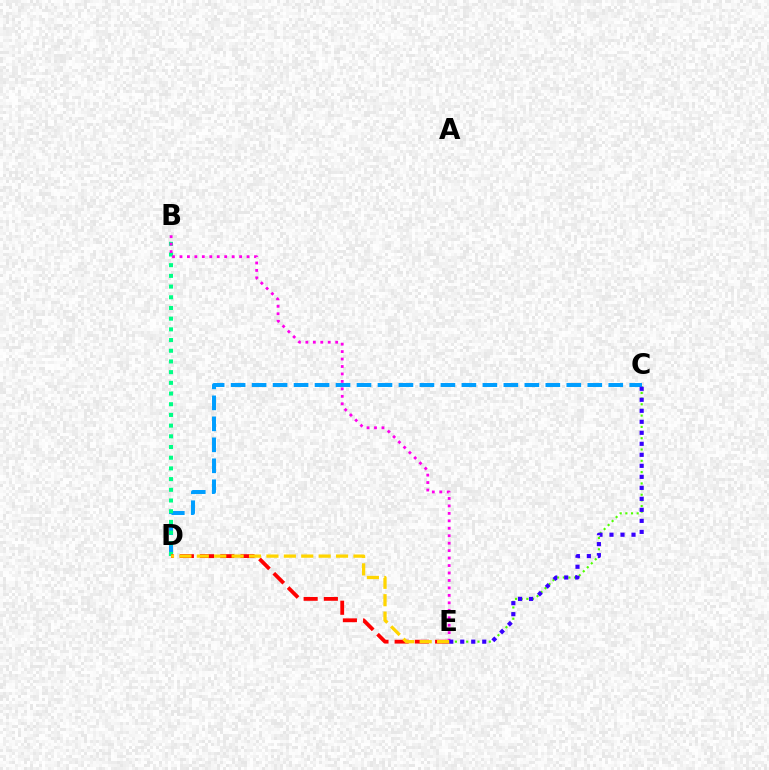{('C', 'E'): [{'color': '#4fff00', 'line_style': 'dotted', 'thickness': 1.54}, {'color': '#3700ff', 'line_style': 'dotted', 'thickness': 2.99}], ('C', 'D'): [{'color': '#009eff', 'line_style': 'dashed', 'thickness': 2.85}], ('B', 'D'): [{'color': '#00ff86', 'line_style': 'dotted', 'thickness': 2.91}], ('D', 'E'): [{'color': '#ff0000', 'line_style': 'dashed', 'thickness': 2.75}, {'color': '#ffd500', 'line_style': 'dashed', 'thickness': 2.36}], ('B', 'E'): [{'color': '#ff00ed', 'line_style': 'dotted', 'thickness': 2.03}]}